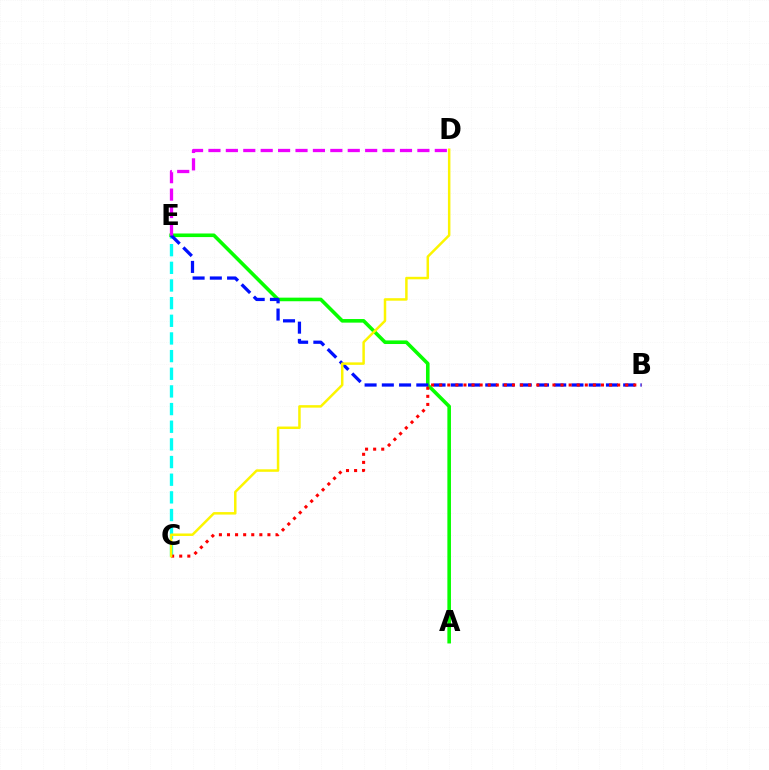{('C', 'E'): [{'color': '#00fff6', 'line_style': 'dashed', 'thickness': 2.4}], ('A', 'E'): [{'color': '#08ff00', 'line_style': 'solid', 'thickness': 2.59}], ('B', 'E'): [{'color': '#0010ff', 'line_style': 'dashed', 'thickness': 2.34}], ('D', 'E'): [{'color': '#ee00ff', 'line_style': 'dashed', 'thickness': 2.37}], ('B', 'C'): [{'color': '#ff0000', 'line_style': 'dotted', 'thickness': 2.2}], ('C', 'D'): [{'color': '#fcf500', 'line_style': 'solid', 'thickness': 1.79}]}